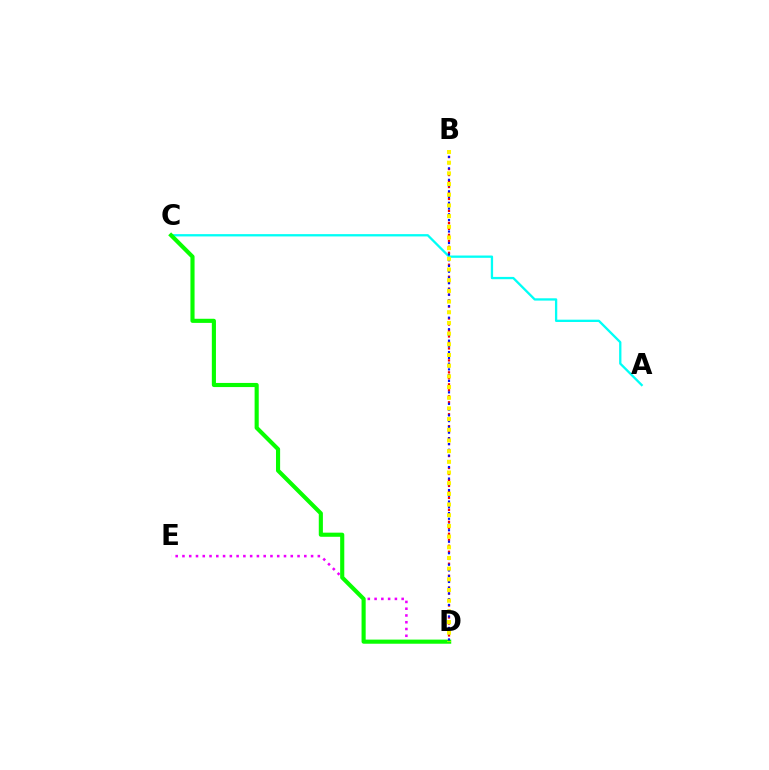{('A', 'C'): [{'color': '#00fff6', 'line_style': 'solid', 'thickness': 1.66}], ('B', 'D'): [{'color': '#ff0000', 'line_style': 'dotted', 'thickness': 1.62}, {'color': '#0010ff', 'line_style': 'dotted', 'thickness': 1.56}, {'color': '#fcf500', 'line_style': 'dotted', 'thickness': 2.9}], ('D', 'E'): [{'color': '#ee00ff', 'line_style': 'dotted', 'thickness': 1.84}], ('C', 'D'): [{'color': '#08ff00', 'line_style': 'solid', 'thickness': 2.97}]}